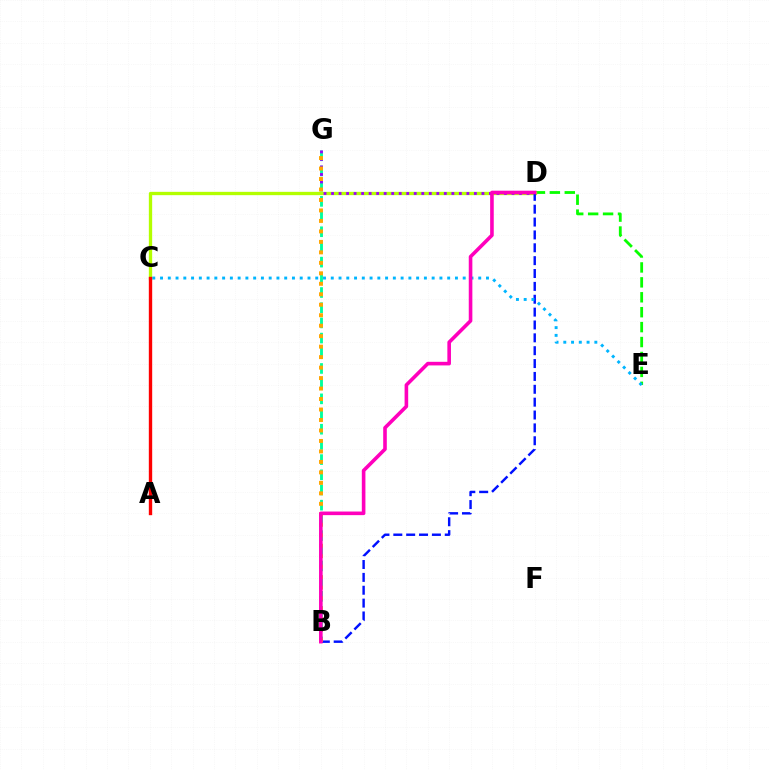{('D', 'E'): [{'color': '#08ff00', 'line_style': 'dashed', 'thickness': 2.03}], ('B', 'G'): [{'color': '#00ff9d', 'line_style': 'dashed', 'thickness': 2.06}, {'color': '#ffa500', 'line_style': 'dotted', 'thickness': 2.85}], ('C', 'D'): [{'color': '#b3ff00', 'line_style': 'solid', 'thickness': 2.39}], ('D', 'G'): [{'color': '#9b00ff', 'line_style': 'dotted', 'thickness': 2.04}], ('B', 'D'): [{'color': '#0010ff', 'line_style': 'dashed', 'thickness': 1.75}, {'color': '#ff00bd', 'line_style': 'solid', 'thickness': 2.59}], ('C', 'E'): [{'color': '#00b5ff', 'line_style': 'dotted', 'thickness': 2.11}], ('A', 'C'): [{'color': '#ff0000', 'line_style': 'solid', 'thickness': 2.42}]}